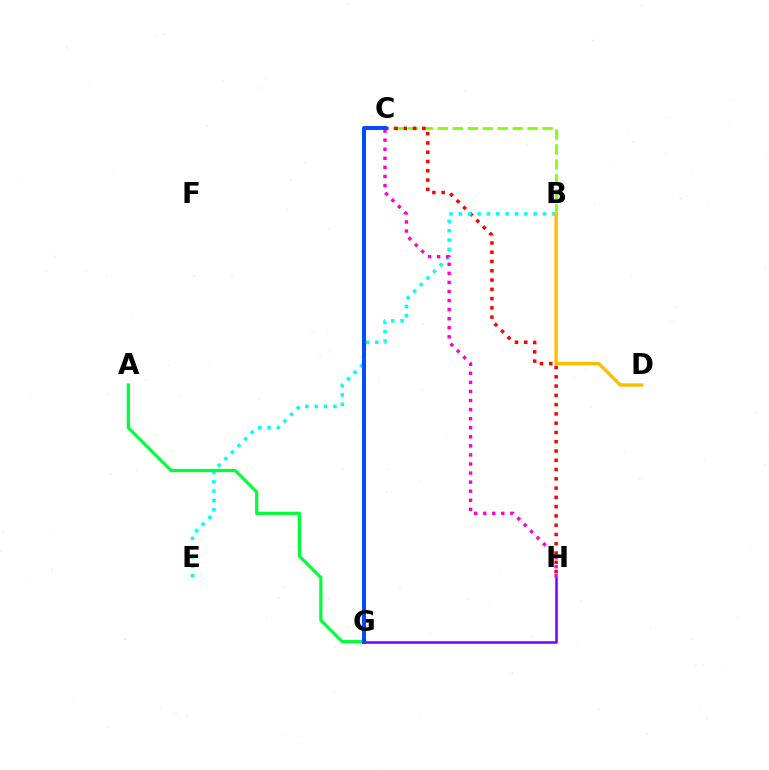{('B', 'C'): [{'color': '#84ff00', 'line_style': 'dashed', 'thickness': 2.03}], ('C', 'H'): [{'color': '#ff0000', 'line_style': 'dotted', 'thickness': 2.52}, {'color': '#ff00cf', 'line_style': 'dotted', 'thickness': 2.46}], ('B', 'E'): [{'color': '#00fff6', 'line_style': 'dotted', 'thickness': 2.54}], ('B', 'D'): [{'color': '#ffbd00', 'line_style': 'solid', 'thickness': 2.43}], ('A', 'G'): [{'color': '#00ff39', 'line_style': 'solid', 'thickness': 2.33}], ('G', 'H'): [{'color': '#7200ff', 'line_style': 'solid', 'thickness': 1.8}], ('C', 'G'): [{'color': '#004bff', 'line_style': 'solid', 'thickness': 2.86}]}